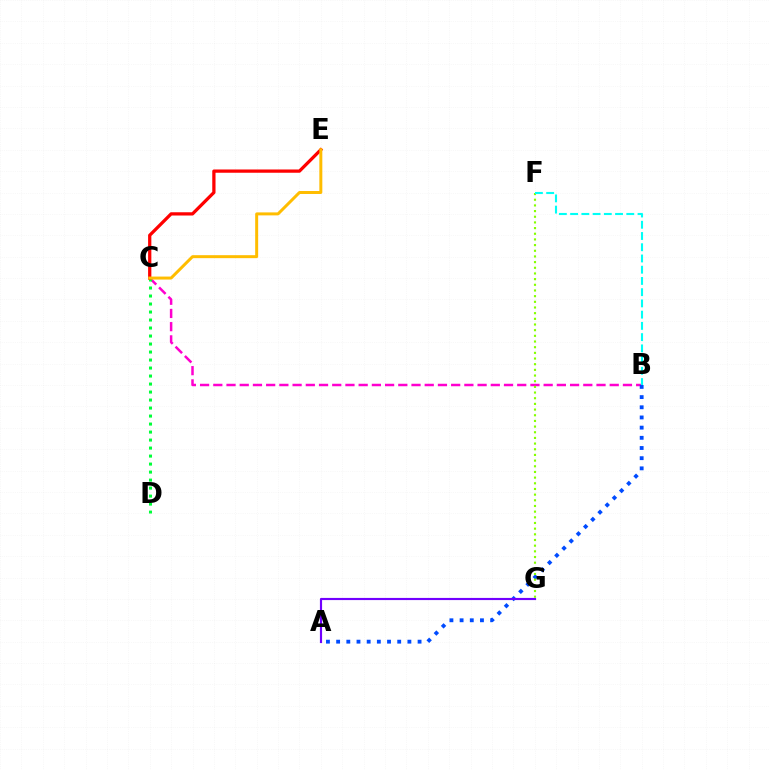{('B', 'C'): [{'color': '#ff00cf', 'line_style': 'dashed', 'thickness': 1.8}], ('C', 'D'): [{'color': '#00ff39', 'line_style': 'dotted', 'thickness': 2.17}], ('C', 'E'): [{'color': '#ff0000', 'line_style': 'solid', 'thickness': 2.35}, {'color': '#ffbd00', 'line_style': 'solid', 'thickness': 2.15}], ('A', 'B'): [{'color': '#004bff', 'line_style': 'dotted', 'thickness': 2.77}], ('A', 'G'): [{'color': '#7200ff', 'line_style': 'solid', 'thickness': 1.55}], ('F', 'G'): [{'color': '#84ff00', 'line_style': 'dotted', 'thickness': 1.54}], ('B', 'F'): [{'color': '#00fff6', 'line_style': 'dashed', 'thickness': 1.53}]}